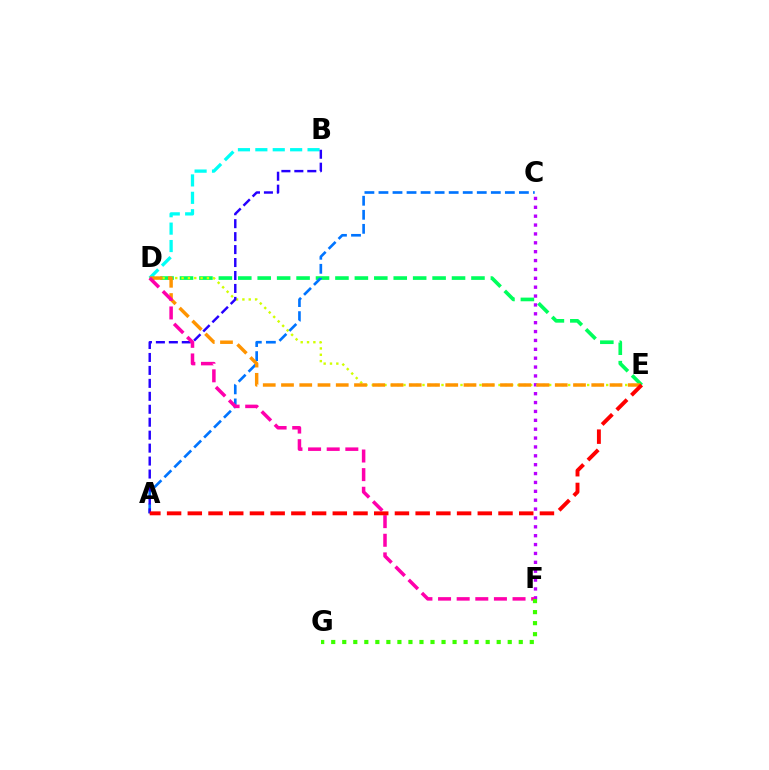{('D', 'E'): [{'color': '#00ff5c', 'line_style': 'dashed', 'thickness': 2.64}, {'color': '#d1ff00', 'line_style': 'dotted', 'thickness': 1.72}, {'color': '#ff9400', 'line_style': 'dashed', 'thickness': 2.48}], ('C', 'F'): [{'color': '#b900ff', 'line_style': 'dotted', 'thickness': 2.41}], ('A', 'C'): [{'color': '#0074ff', 'line_style': 'dashed', 'thickness': 1.91}], ('B', 'D'): [{'color': '#00fff6', 'line_style': 'dashed', 'thickness': 2.36}], ('A', 'B'): [{'color': '#2500ff', 'line_style': 'dashed', 'thickness': 1.76}], ('D', 'F'): [{'color': '#ff00ac', 'line_style': 'dashed', 'thickness': 2.53}], ('F', 'G'): [{'color': '#3dff00', 'line_style': 'dotted', 'thickness': 3.0}], ('A', 'E'): [{'color': '#ff0000', 'line_style': 'dashed', 'thickness': 2.81}]}